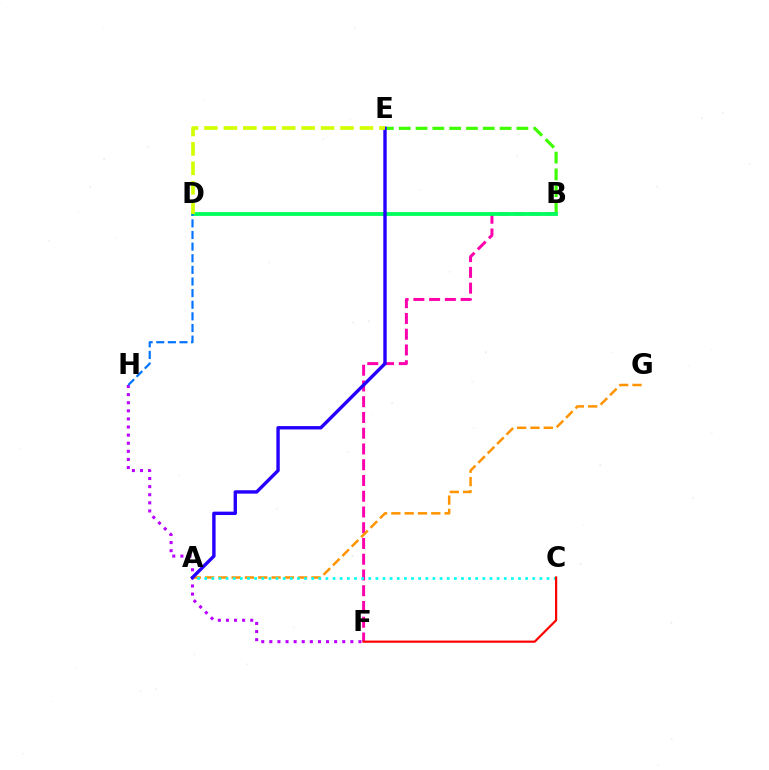{('B', 'E'): [{'color': '#3dff00', 'line_style': 'dashed', 'thickness': 2.28}], ('F', 'H'): [{'color': '#b900ff', 'line_style': 'dotted', 'thickness': 2.2}], ('B', 'F'): [{'color': '#ff00ac', 'line_style': 'dashed', 'thickness': 2.14}], ('A', 'G'): [{'color': '#ff9400', 'line_style': 'dashed', 'thickness': 1.81}], ('B', 'D'): [{'color': '#00ff5c', 'line_style': 'solid', 'thickness': 2.73}], ('A', 'E'): [{'color': '#2500ff', 'line_style': 'solid', 'thickness': 2.44}], ('D', 'H'): [{'color': '#0074ff', 'line_style': 'dashed', 'thickness': 1.58}], ('D', 'E'): [{'color': '#d1ff00', 'line_style': 'dashed', 'thickness': 2.64}], ('A', 'C'): [{'color': '#00fff6', 'line_style': 'dotted', 'thickness': 1.94}], ('C', 'F'): [{'color': '#ff0000', 'line_style': 'solid', 'thickness': 1.58}]}